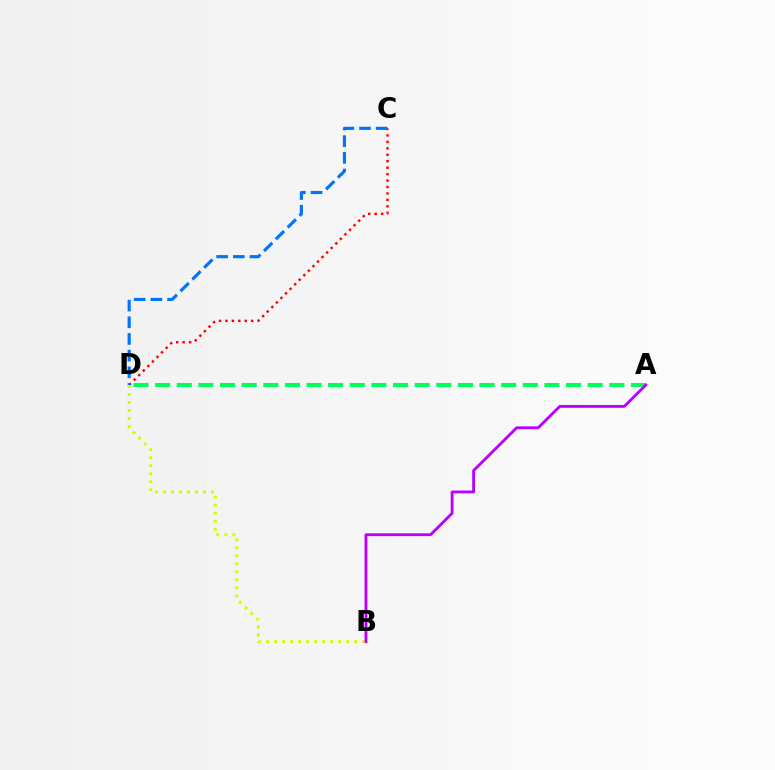{('A', 'D'): [{'color': '#00ff5c', 'line_style': 'dashed', 'thickness': 2.94}], ('C', 'D'): [{'color': '#ff0000', 'line_style': 'dotted', 'thickness': 1.75}, {'color': '#0074ff', 'line_style': 'dashed', 'thickness': 2.27}], ('B', 'D'): [{'color': '#d1ff00', 'line_style': 'dotted', 'thickness': 2.18}], ('A', 'B'): [{'color': '#b900ff', 'line_style': 'solid', 'thickness': 2.04}]}